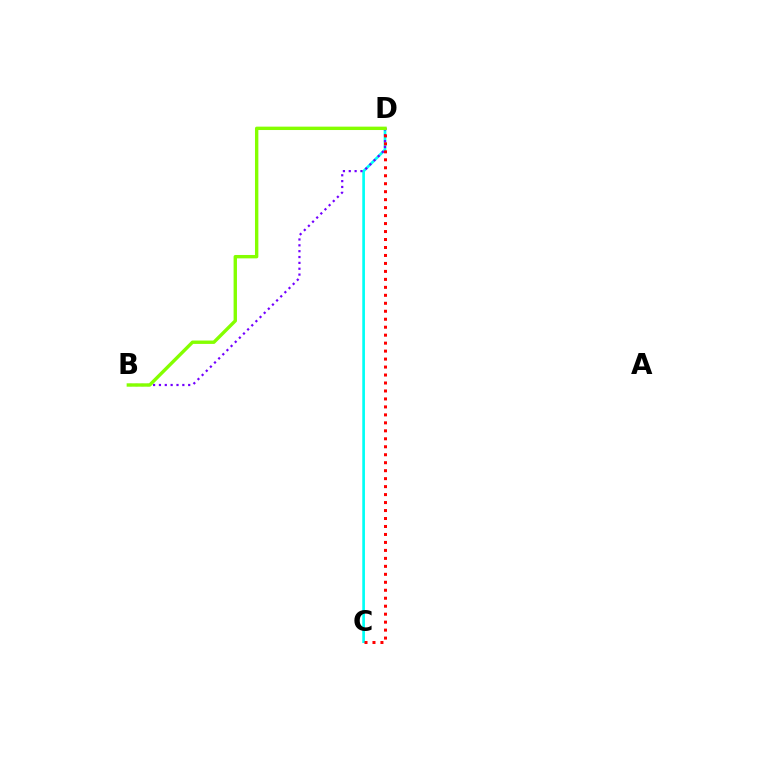{('C', 'D'): [{'color': '#00fff6', 'line_style': 'solid', 'thickness': 1.92}, {'color': '#ff0000', 'line_style': 'dotted', 'thickness': 2.17}], ('B', 'D'): [{'color': '#7200ff', 'line_style': 'dotted', 'thickness': 1.59}, {'color': '#84ff00', 'line_style': 'solid', 'thickness': 2.44}]}